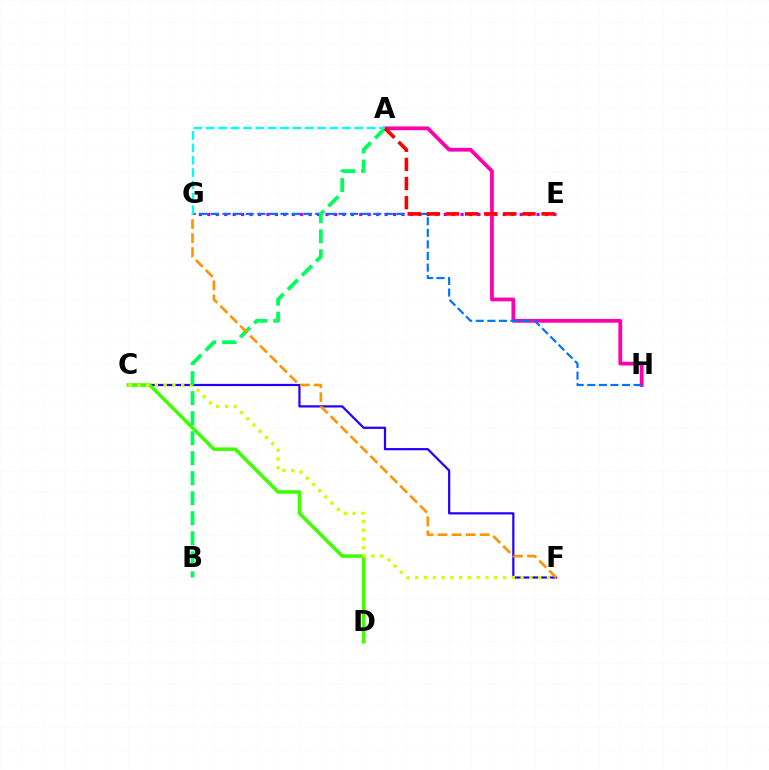{('E', 'G'): [{'color': '#b900ff', 'line_style': 'dotted', 'thickness': 2.29}], ('A', 'H'): [{'color': '#ff00ac', 'line_style': 'solid', 'thickness': 2.72}], ('C', 'F'): [{'color': '#2500ff', 'line_style': 'solid', 'thickness': 1.6}, {'color': '#d1ff00', 'line_style': 'dotted', 'thickness': 2.39}], ('C', 'D'): [{'color': '#3dff00', 'line_style': 'solid', 'thickness': 2.52}], ('G', 'H'): [{'color': '#0074ff', 'line_style': 'dashed', 'thickness': 1.57}], ('A', 'B'): [{'color': '#00ff5c', 'line_style': 'dashed', 'thickness': 2.72}], ('F', 'G'): [{'color': '#ff9400', 'line_style': 'dashed', 'thickness': 1.91}], ('A', 'G'): [{'color': '#00fff6', 'line_style': 'dashed', 'thickness': 1.68}], ('A', 'E'): [{'color': '#ff0000', 'line_style': 'dashed', 'thickness': 2.6}]}